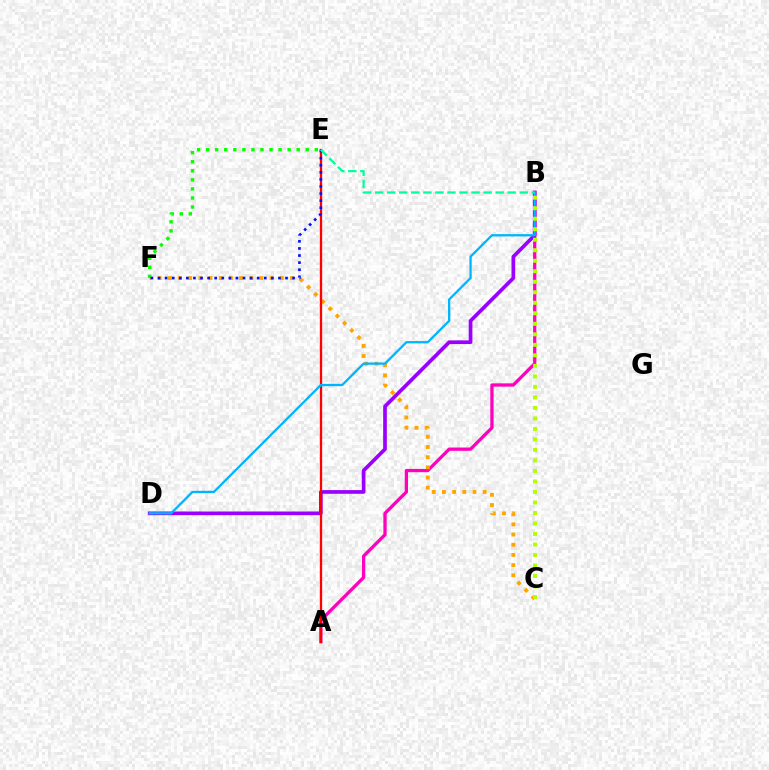{('A', 'B'): [{'color': '#ff00bd', 'line_style': 'solid', 'thickness': 2.36}], ('C', 'F'): [{'color': '#ffa500', 'line_style': 'dotted', 'thickness': 2.77}], ('B', 'D'): [{'color': '#9b00ff', 'line_style': 'solid', 'thickness': 2.66}, {'color': '#00b5ff', 'line_style': 'solid', 'thickness': 1.65}], ('A', 'E'): [{'color': '#ff0000', 'line_style': 'solid', 'thickness': 1.65}], ('E', 'F'): [{'color': '#08ff00', 'line_style': 'dotted', 'thickness': 2.46}, {'color': '#0010ff', 'line_style': 'dotted', 'thickness': 1.92}], ('B', 'E'): [{'color': '#00ff9d', 'line_style': 'dashed', 'thickness': 1.64}], ('B', 'C'): [{'color': '#b3ff00', 'line_style': 'dotted', 'thickness': 2.85}]}